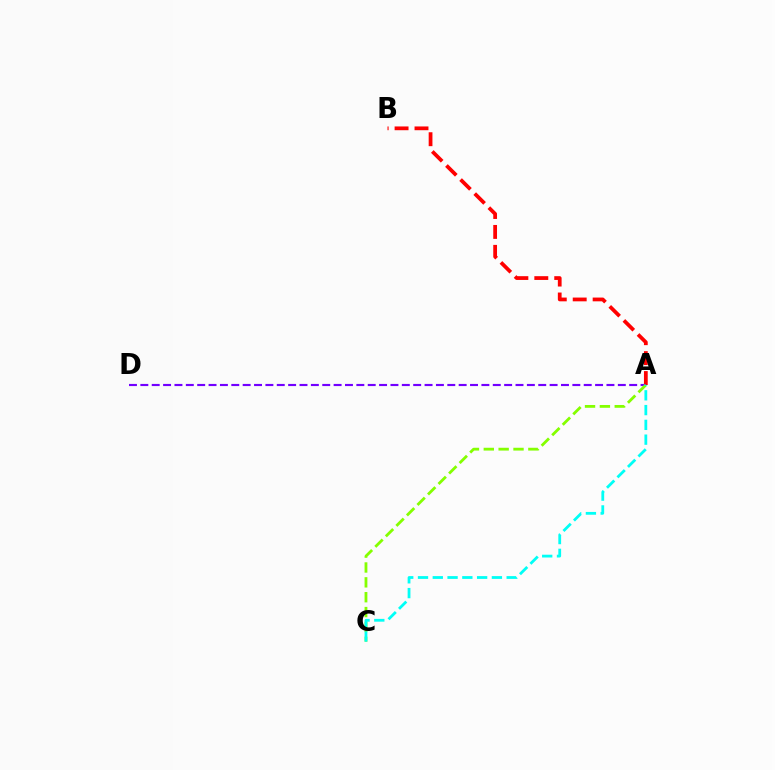{('A', 'B'): [{'color': '#ff0000', 'line_style': 'dashed', 'thickness': 2.71}], ('A', 'D'): [{'color': '#7200ff', 'line_style': 'dashed', 'thickness': 1.54}], ('A', 'C'): [{'color': '#84ff00', 'line_style': 'dashed', 'thickness': 2.02}, {'color': '#00fff6', 'line_style': 'dashed', 'thickness': 2.01}]}